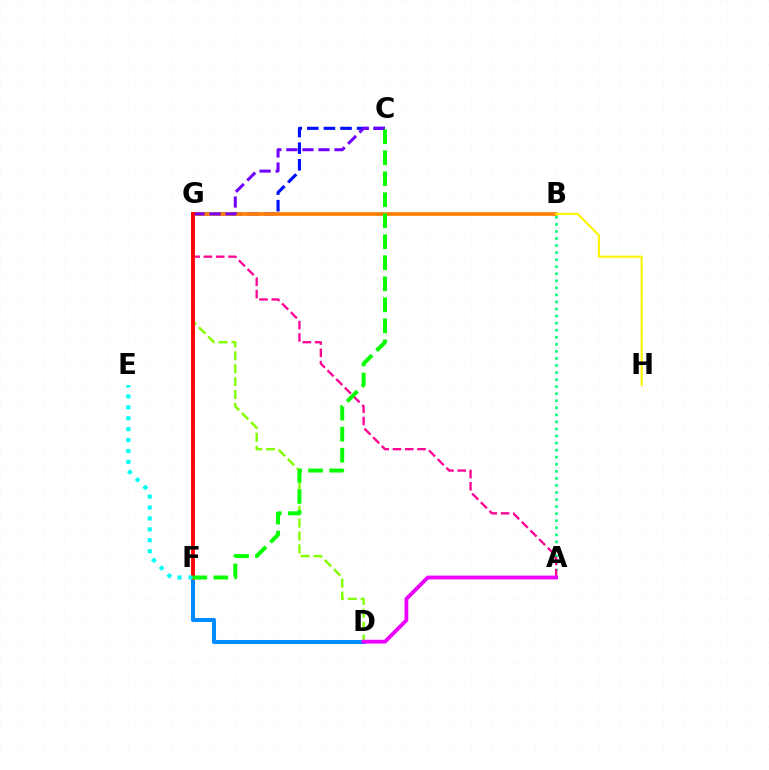{('A', 'B'): [{'color': '#00ff74', 'line_style': 'dotted', 'thickness': 1.92}], ('C', 'G'): [{'color': '#0010ff', 'line_style': 'dashed', 'thickness': 2.25}, {'color': '#7200ff', 'line_style': 'dashed', 'thickness': 2.18}], ('D', 'F'): [{'color': '#008cff', 'line_style': 'solid', 'thickness': 2.91}], ('D', 'G'): [{'color': '#84ff00', 'line_style': 'dashed', 'thickness': 1.75}], ('B', 'G'): [{'color': '#ff7c00', 'line_style': 'solid', 'thickness': 2.62}], ('B', 'H'): [{'color': '#fcf500', 'line_style': 'solid', 'thickness': 1.5}], ('A', 'G'): [{'color': '#ff0094', 'line_style': 'dashed', 'thickness': 1.67}], ('F', 'G'): [{'color': '#ff0000', 'line_style': 'solid', 'thickness': 2.78}], ('C', 'F'): [{'color': '#08ff00', 'line_style': 'dashed', 'thickness': 2.85}], ('A', 'D'): [{'color': '#ee00ff', 'line_style': 'solid', 'thickness': 2.74}], ('E', 'F'): [{'color': '#00fff6', 'line_style': 'dotted', 'thickness': 2.96}]}